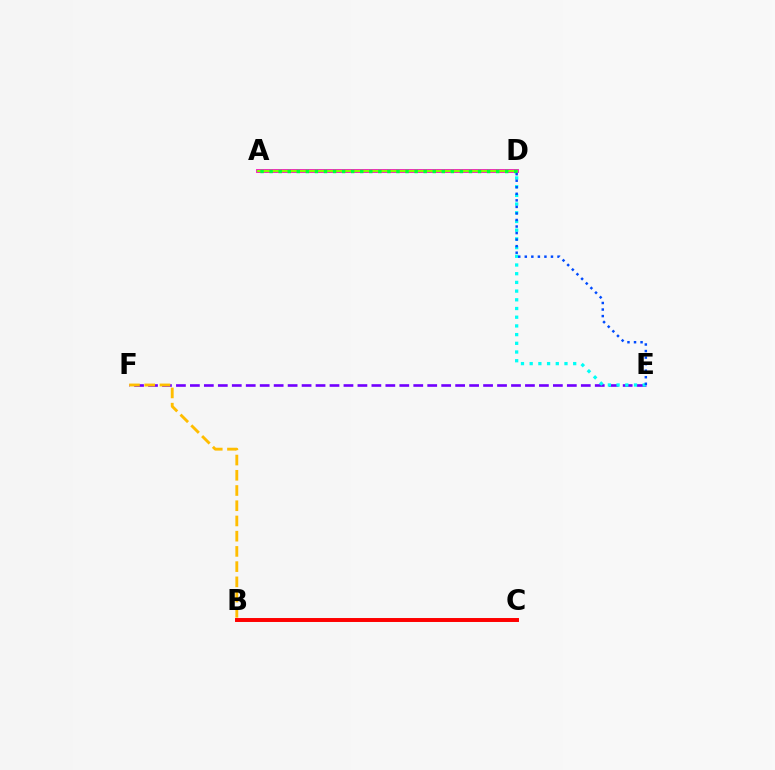{('B', 'C'): [{'color': '#ff0000', 'line_style': 'solid', 'thickness': 2.84}], ('E', 'F'): [{'color': '#7200ff', 'line_style': 'dashed', 'thickness': 1.9}], ('D', 'E'): [{'color': '#00fff6', 'line_style': 'dotted', 'thickness': 2.36}, {'color': '#004bff', 'line_style': 'dotted', 'thickness': 1.78}], ('A', 'D'): [{'color': '#ff00cf', 'line_style': 'solid', 'thickness': 2.76}, {'color': '#84ff00', 'line_style': 'solid', 'thickness': 1.61}, {'color': '#00ff39', 'line_style': 'dotted', 'thickness': 2.46}], ('B', 'F'): [{'color': '#ffbd00', 'line_style': 'dashed', 'thickness': 2.07}]}